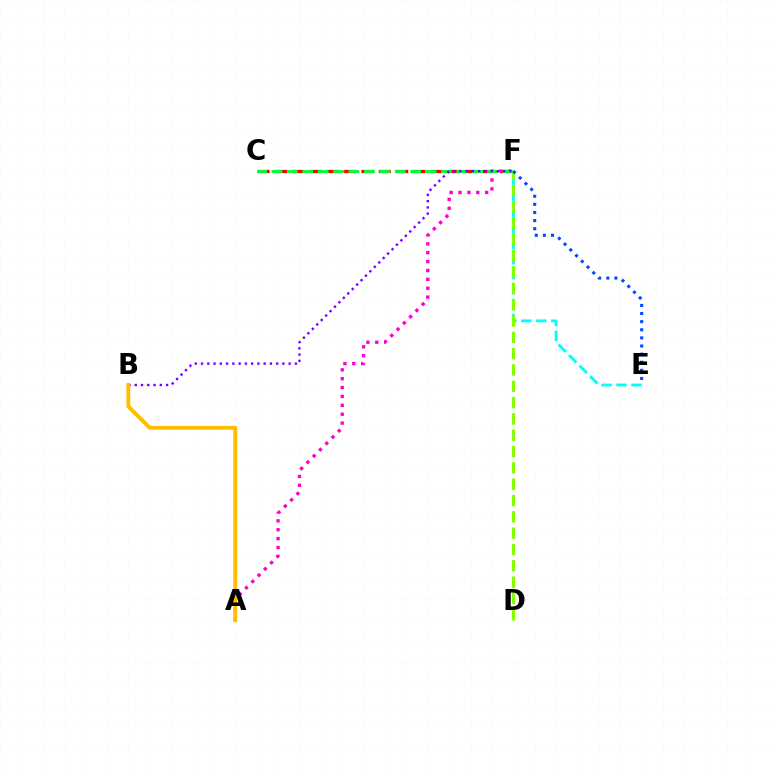{('C', 'F'): [{'color': '#ff0000', 'line_style': 'dashed', 'thickness': 2.35}, {'color': '#00ff39', 'line_style': 'dashed', 'thickness': 2.09}], ('A', 'F'): [{'color': '#ff00cf', 'line_style': 'dotted', 'thickness': 2.41}], ('B', 'F'): [{'color': '#7200ff', 'line_style': 'dotted', 'thickness': 1.7}], ('E', 'F'): [{'color': '#00fff6', 'line_style': 'dashed', 'thickness': 2.03}, {'color': '#004bff', 'line_style': 'dotted', 'thickness': 2.2}], ('D', 'F'): [{'color': '#84ff00', 'line_style': 'dashed', 'thickness': 2.22}], ('A', 'B'): [{'color': '#ffbd00', 'line_style': 'solid', 'thickness': 2.78}]}